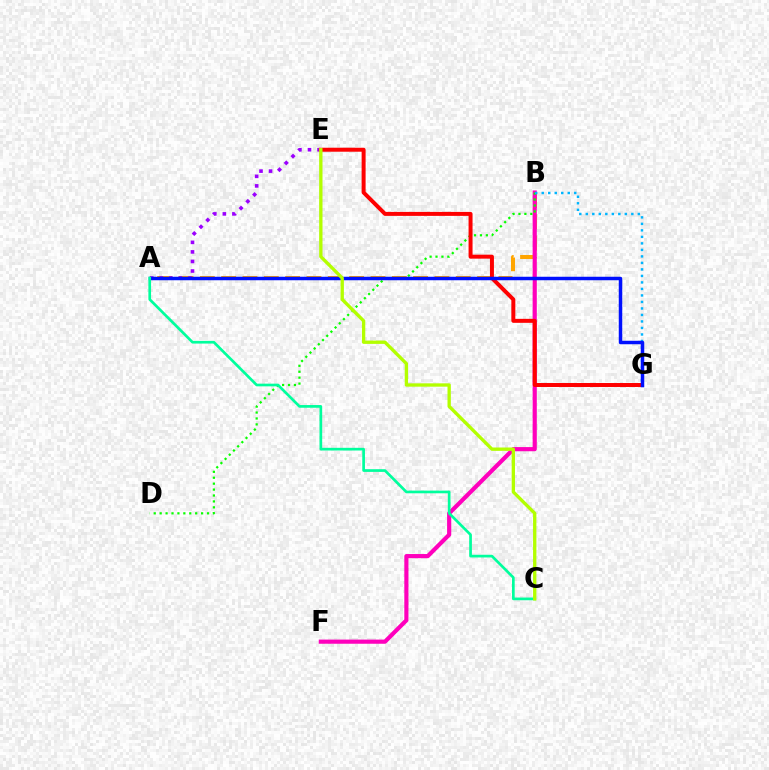{('A', 'B'): [{'color': '#ffa500', 'line_style': 'dashed', 'thickness': 2.9}], ('B', 'F'): [{'color': '#ff00bd', 'line_style': 'solid', 'thickness': 2.99}], ('B', 'D'): [{'color': '#08ff00', 'line_style': 'dotted', 'thickness': 1.61}], ('B', 'G'): [{'color': '#00b5ff', 'line_style': 'dotted', 'thickness': 1.77}], ('A', 'E'): [{'color': '#9b00ff', 'line_style': 'dotted', 'thickness': 2.6}], ('E', 'G'): [{'color': '#ff0000', 'line_style': 'solid', 'thickness': 2.87}], ('A', 'G'): [{'color': '#0010ff', 'line_style': 'solid', 'thickness': 2.51}], ('A', 'C'): [{'color': '#00ff9d', 'line_style': 'solid', 'thickness': 1.94}], ('C', 'E'): [{'color': '#b3ff00', 'line_style': 'solid', 'thickness': 2.4}]}